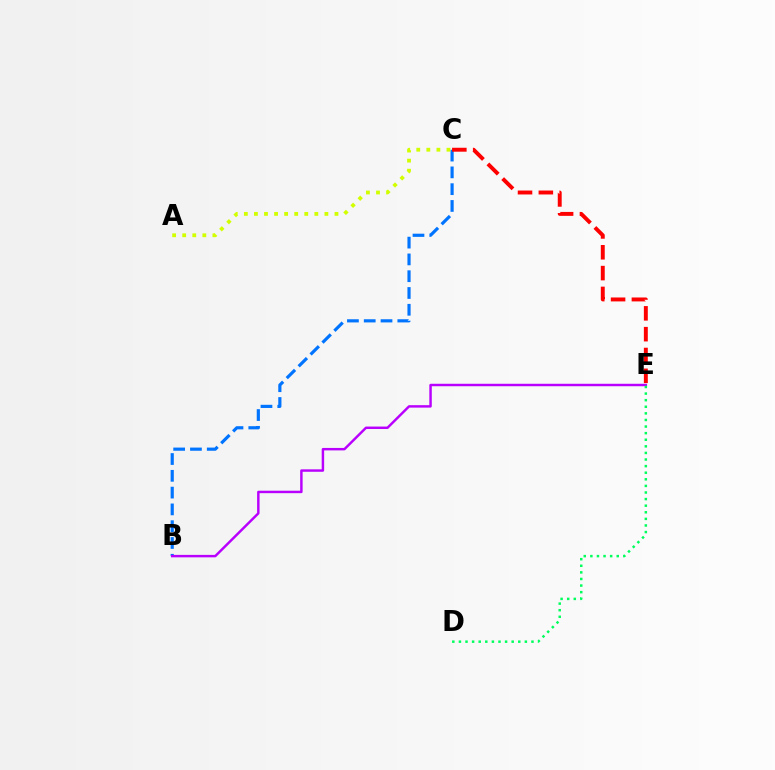{('B', 'C'): [{'color': '#0074ff', 'line_style': 'dashed', 'thickness': 2.28}], ('B', 'E'): [{'color': '#b900ff', 'line_style': 'solid', 'thickness': 1.77}], ('C', 'E'): [{'color': '#ff0000', 'line_style': 'dashed', 'thickness': 2.83}], ('A', 'C'): [{'color': '#d1ff00', 'line_style': 'dotted', 'thickness': 2.74}], ('D', 'E'): [{'color': '#00ff5c', 'line_style': 'dotted', 'thickness': 1.79}]}